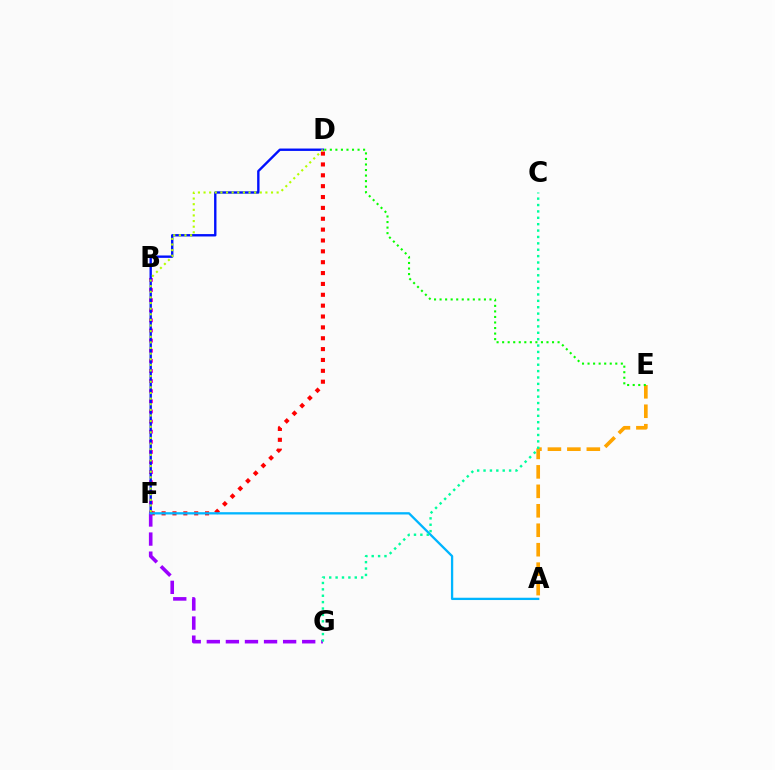{('B', 'F'): [{'color': '#ff00bd', 'line_style': 'dotted', 'thickness': 2.75}], ('D', 'F'): [{'color': '#0010ff', 'line_style': 'solid', 'thickness': 1.72}, {'color': '#ff0000', 'line_style': 'dotted', 'thickness': 2.95}, {'color': '#b3ff00', 'line_style': 'dotted', 'thickness': 1.53}], ('A', 'E'): [{'color': '#ffa500', 'line_style': 'dashed', 'thickness': 2.64}], ('F', 'G'): [{'color': '#9b00ff', 'line_style': 'dashed', 'thickness': 2.59}], ('D', 'E'): [{'color': '#08ff00', 'line_style': 'dotted', 'thickness': 1.51}], ('A', 'F'): [{'color': '#00b5ff', 'line_style': 'solid', 'thickness': 1.65}], ('C', 'G'): [{'color': '#00ff9d', 'line_style': 'dotted', 'thickness': 1.74}]}